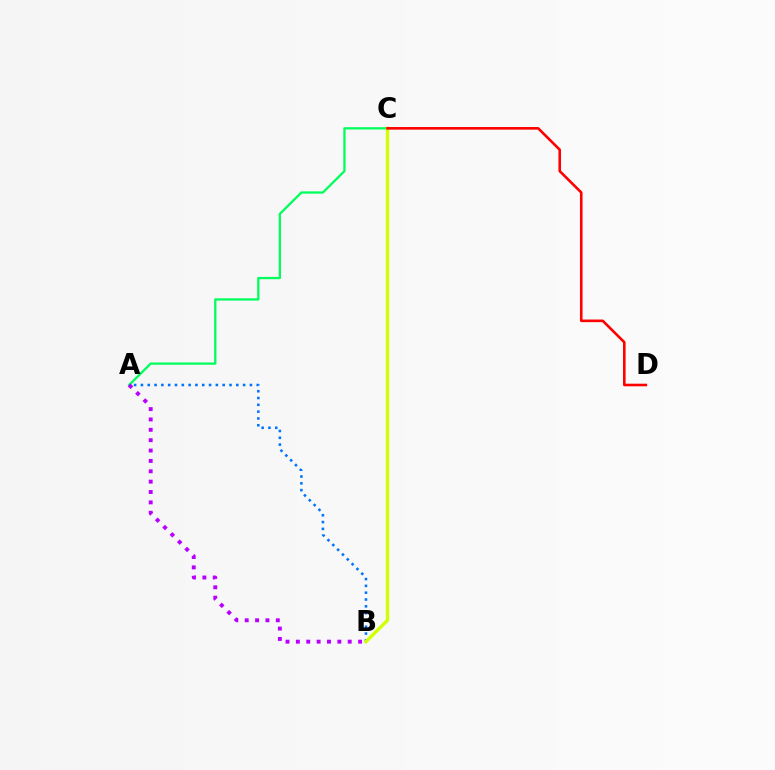{('A', 'C'): [{'color': '#00ff5c', 'line_style': 'solid', 'thickness': 1.64}], ('A', 'B'): [{'color': '#0074ff', 'line_style': 'dotted', 'thickness': 1.85}, {'color': '#b900ff', 'line_style': 'dotted', 'thickness': 2.82}], ('B', 'C'): [{'color': '#d1ff00', 'line_style': 'solid', 'thickness': 2.41}], ('C', 'D'): [{'color': '#ff0000', 'line_style': 'solid', 'thickness': 1.88}]}